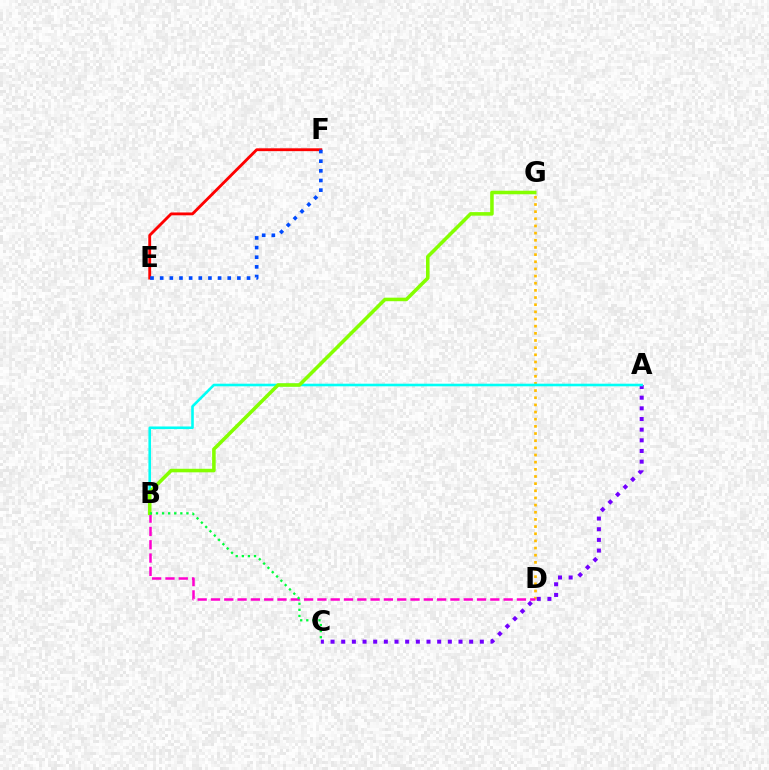{('E', 'F'): [{'color': '#ff0000', 'line_style': 'solid', 'thickness': 2.05}, {'color': '#004bff', 'line_style': 'dotted', 'thickness': 2.62}], ('D', 'G'): [{'color': '#ffbd00', 'line_style': 'dotted', 'thickness': 1.94}], ('B', 'D'): [{'color': '#ff00cf', 'line_style': 'dashed', 'thickness': 1.81}], ('A', 'C'): [{'color': '#7200ff', 'line_style': 'dotted', 'thickness': 2.9}], ('A', 'B'): [{'color': '#00fff6', 'line_style': 'solid', 'thickness': 1.87}], ('B', 'G'): [{'color': '#84ff00', 'line_style': 'solid', 'thickness': 2.55}], ('B', 'C'): [{'color': '#00ff39', 'line_style': 'dotted', 'thickness': 1.66}]}